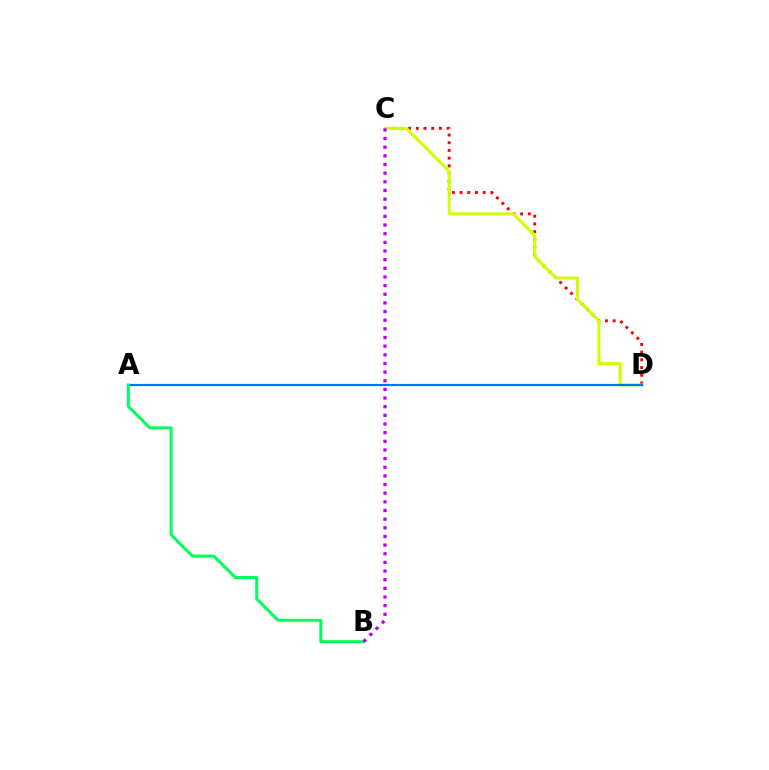{('C', 'D'): [{'color': '#ff0000', 'line_style': 'dotted', 'thickness': 2.09}, {'color': '#d1ff00', 'line_style': 'solid', 'thickness': 2.16}], ('A', 'D'): [{'color': '#0074ff', 'line_style': 'solid', 'thickness': 1.57}], ('A', 'B'): [{'color': '#00ff5c', 'line_style': 'solid', 'thickness': 2.16}], ('B', 'C'): [{'color': '#b900ff', 'line_style': 'dotted', 'thickness': 2.35}]}